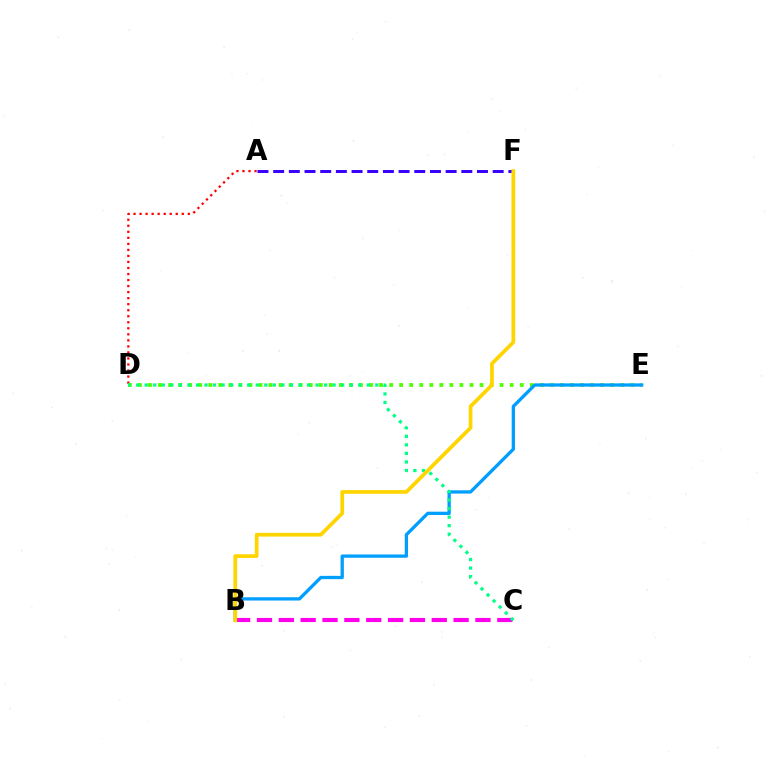{('B', 'C'): [{'color': '#ff00ed', 'line_style': 'dashed', 'thickness': 2.97}], ('A', 'D'): [{'color': '#ff0000', 'line_style': 'dotted', 'thickness': 1.64}], ('D', 'E'): [{'color': '#4fff00', 'line_style': 'dotted', 'thickness': 2.73}], ('B', 'E'): [{'color': '#009eff', 'line_style': 'solid', 'thickness': 2.37}], ('C', 'D'): [{'color': '#00ff86', 'line_style': 'dotted', 'thickness': 2.32}], ('A', 'F'): [{'color': '#3700ff', 'line_style': 'dashed', 'thickness': 2.13}], ('B', 'F'): [{'color': '#ffd500', 'line_style': 'solid', 'thickness': 2.68}]}